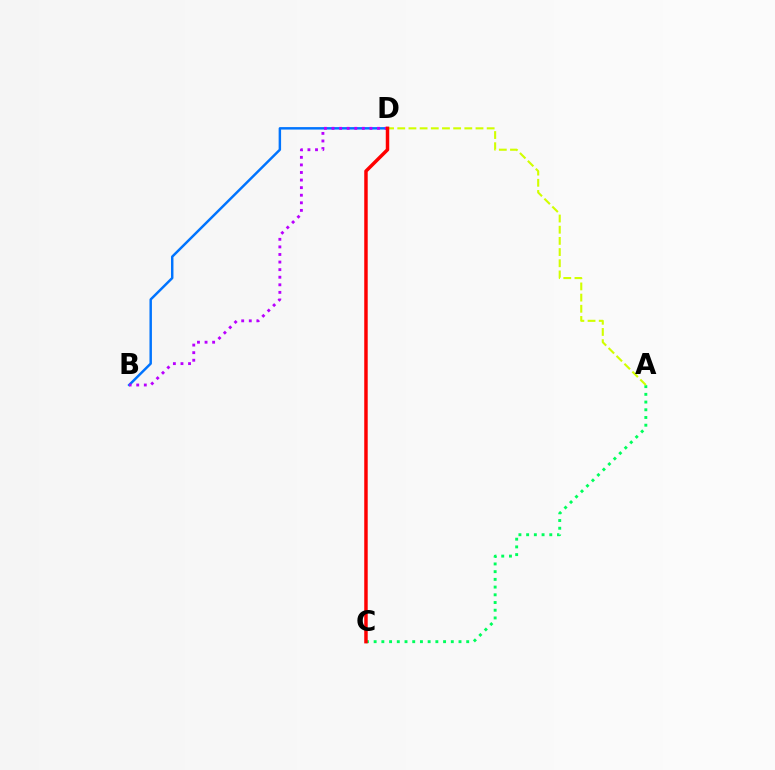{('A', 'C'): [{'color': '#00ff5c', 'line_style': 'dotted', 'thickness': 2.1}], ('A', 'D'): [{'color': '#d1ff00', 'line_style': 'dashed', 'thickness': 1.52}], ('B', 'D'): [{'color': '#0074ff', 'line_style': 'solid', 'thickness': 1.77}, {'color': '#b900ff', 'line_style': 'dotted', 'thickness': 2.06}], ('C', 'D'): [{'color': '#ff0000', 'line_style': 'solid', 'thickness': 2.5}]}